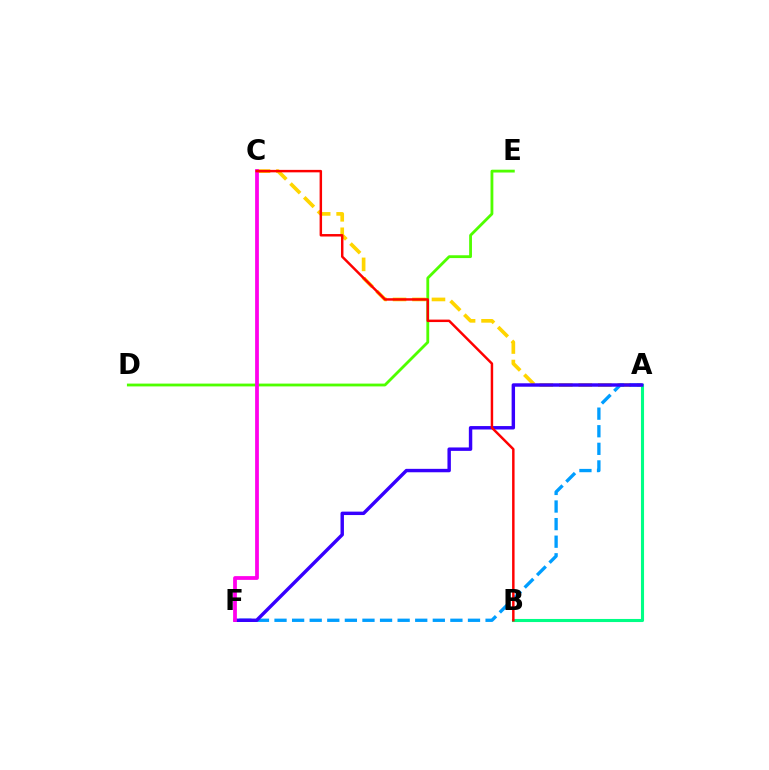{('A', 'B'): [{'color': '#00ff86', 'line_style': 'solid', 'thickness': 2.22}], ('D', 'E'): [{'color': '#4fff00', 'line_style': 'solid', 'thickness': 2.03}], ('A', 'C'): [{'color': '#ffd500', 'line_style': 'dashed', 'thickness': 2.65}], ('A', 'F'): [{'color': '#009eff', 'line_style': 'dashed', 'thickness': 2.39}, {'color': '#3700ff', 'line_style': 'solid', 'thickness': 2.47}], ('C', 'F'): [{'color': '#ff00ed', 'line_style': 'solid', 'thickness': 2.71}], ('B', 'C'): [{'color': '#ff0000', 'line_style': 'solid', 'thickness': 1.78}]}